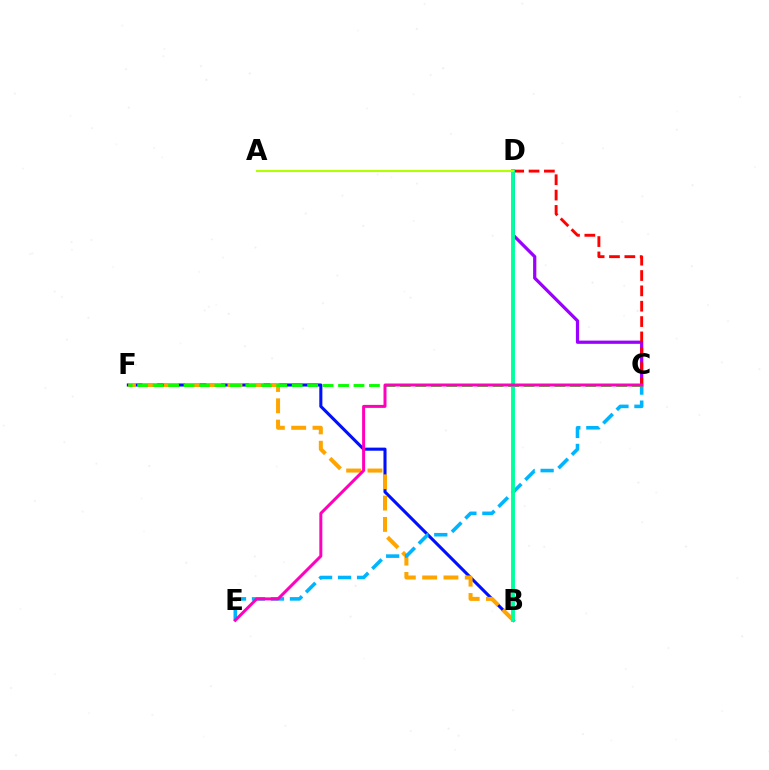{('C', 'D'): [{'color': '#9b00ff', 'line_style': 'solid', 'thickness': 2.32}, {'color': '#ff0000', 'line_style': 'dashed', 'thickness': 2.08}], ('B', 'F'): [{'color': '#0010ff', 'line_style': 'solid', 'thickness': 2.21}, {'color': '#ffa500', 'line_style': 'dashed', 'thickness': 2.89}], ('C', 'E'): [{'color': '#00b5ff', 'line_style': 'dashed', 'thickness': 2.58}, {'color': '#ff00bd', 'line_style': 'solid', 'thickness': 2.16}], ('C', 'F'): [{'color': '#08ff00', 'line_style': 'dashed', 'thickness': 2.1}], ('B', 'D'): [{'color': '#00ff9d', 'line_style': 'solid', 'thickness': 2.78}], ('A', 'D'): [{'color': '#b3ff00', 'line_style': 'solid', 'thickness': 1.54}]}